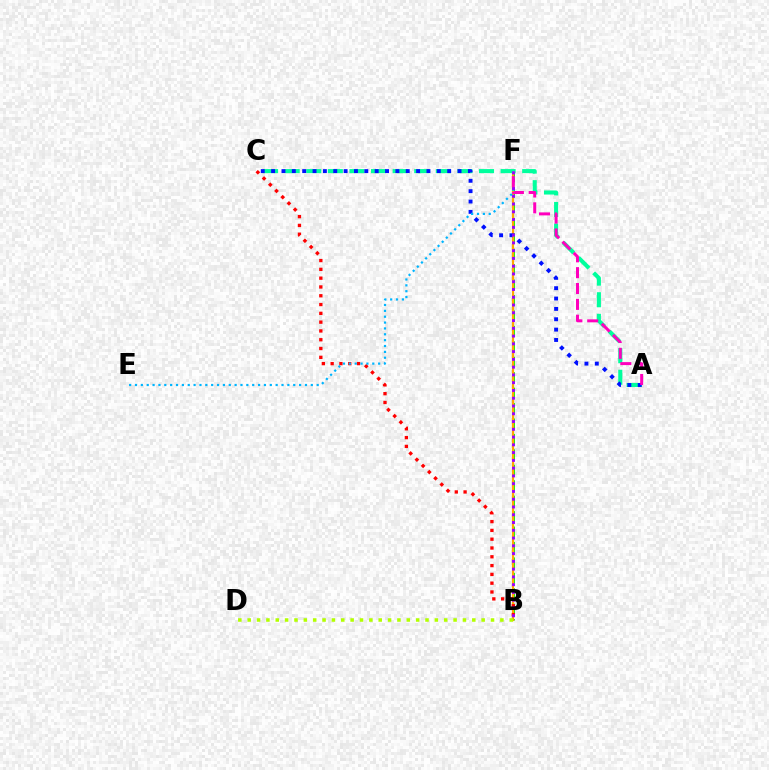{('B', 'F'): [{'color': '#08ff00', 'line_style': 'dashed', 'thickness': 2.1}, {'color': '#ffa500', 'line_style': 'solid', 'thickness': 1.59}, {'color': '#9b00ff', 'line_style': 'dotted', 'thickness': 2.11}], ('B', 'C'): [{'color': '#ff0000', 'line_style': 'dotted', 'thickness': 2.39}], ('A', 'C'): [{'color': '#00ff9d', 'line_style': 'dashed', 'thickness': 2.93}, {'color': '#0010ff', 'line_style': 'dotted', 'thickness': 2.81}], ('E', 'F'): [{'color': '#00b5ff', 'line_style': 'dotted', 'thickness': 1.59}], ('B', 'D'): [{'color': '#b3ff00', 'line_style': 'dotted', 'thickness': 2.54}], ('A', 'F'): [{'color': '#ff00bd', 'line_style': 'dashed', 'thickness': 2.15}]}